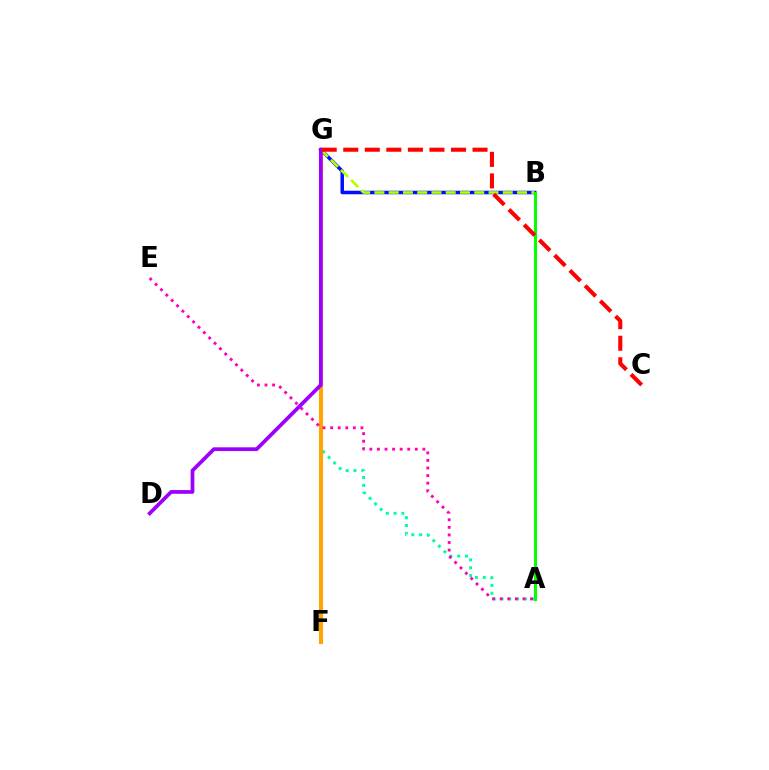{('A', 'G'): [{'color': '#00ff9d', 'line_style': 'dotted', 'thickness': 2.13}], ('F', 'G'): [{'color': '#ffa500', 'line_style': 'solid', 'thickness': 2.93}], ('A', 'E'): [{'color': '#ff00bd', 'line_style': 'dotted', 'thickness': 2.06}], ('B', 'G'): [{'color': '#0010ff', 'line_style': 'solid', 'thickness': 2.53}, {'color': '#b3ff00', 'line_style': 'dashed', 'thickness': 1.94}], ('D', 'G'): [{'color': '#9b00ff', 'line_style': 'solid', 'thickness': 2.69}], ('A', 'B'): [{'color': '#00b5ff', 'line_style': 'dotted', 'thickness': 2.23}, {'color': '#08ff00', 'line_style': 'solid', 'thickness': 2.19}], ('C', 'G'): [{'color': '#ff0000', 'line_style': 'dashed', 'thickness': 2.93}]}